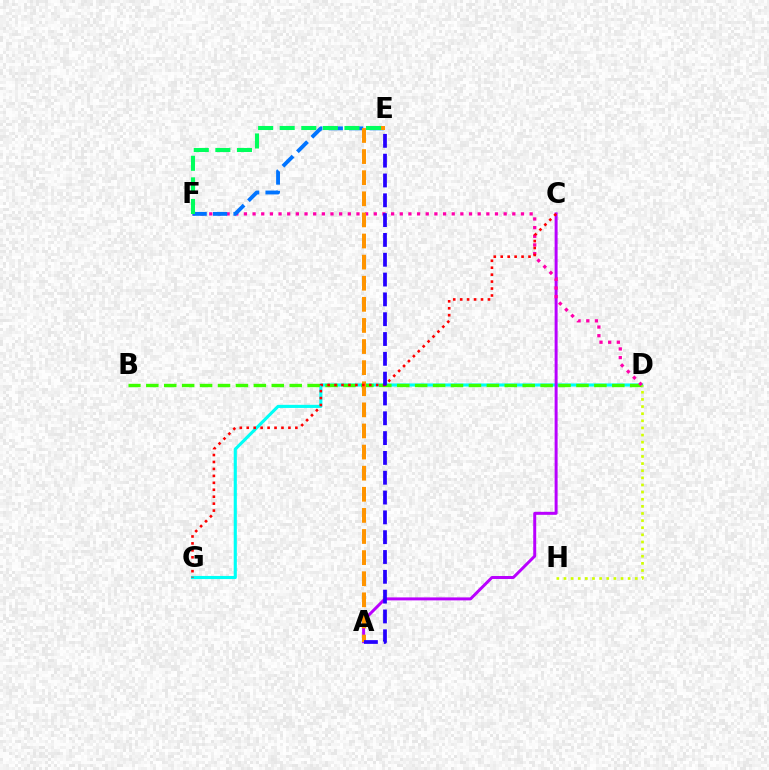{('D', 'G'): [{'color': '#00fff6', 'line_style': 'solid', 'thickness': 2.25}], ('B', 'D'): [{'color': '#3dff00', 'line_style': 'dashed', 'thickness': 2.43}], ('A', 'C'): [{'color': '#b900ff', 'line_style': 'solid', 'thickness': 2.14}], ('D', 'F'): [{'color': '#ff00ac', 'line_style': 'dotted', 'thickness': 2.35}], ('E', 'F'): [{'color': '#0074ff', 'line_style': 'dashed', 'thickness': 2.78}, {'color': '#00ff5c', 'line_style': 'dashed', 'thickness': 2.93}], ('A', 'E'): [{'color': '#ff9400', 'line_style': 'dashed', 'thickness': 2.87}, {'color': '#2500ff', 'line_style': 'dashed', 'thickness': 2.69}], ('C', 'G'): [{'color': '#ff0000', 'line_style': 'dotted', 'thickness': 1.89}], ('D', 'H'): [{'color': '#d1ff00', 'line_style': 'dotted', 'thickness': 1.94}]}